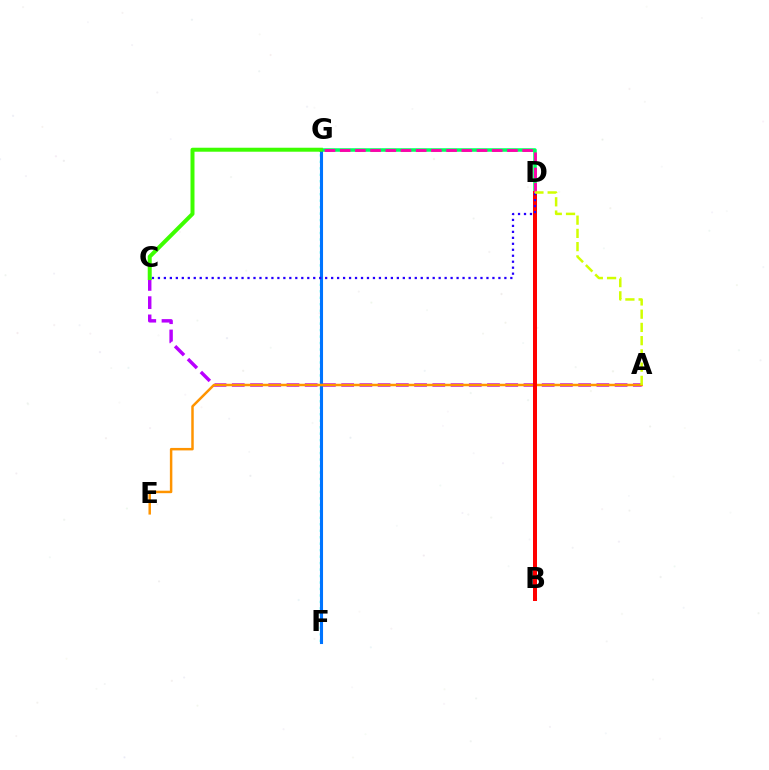{('F', 'G'): [{'color': '#00fff6', 'line_style': 'dotted', 'thickness': 1.76}, {'color': '#0074ff', 'line_style': 'solid', 'thickness': 2.22}], ('A', 'C'): [{'color': '#b900ff', 'line_style': 'dashed', 'thickness': 2.48}], ('D', 'G'): [{'color': '#00ff5c', 'line_style': 'solid', 'thickness': 2.54}, {'color': '#ff00ac', 'line_style': 'dashed', 'thickness': 2.06}], ('A', 'E'): [{'color': '#ff9400', 'line_style': 'solid', 'thickness': 1.79}], ('B', 'D'): [{'color': '#ff0000', 'line_style': 'solid', 'thickness': 2.87}], ('C', 'D'): [{'color': '#2500ff', 'line_style': 'dotted', 'thickness': 1.62}], ('A', 'D'): [{'color': '#d1ff00', 'line_style': 'dashed', 'thickness': 1.8}], ('C', 'G'): [{'color': '#3dff00', 'line_style': 'solid', 'thickness': 2.87}]}